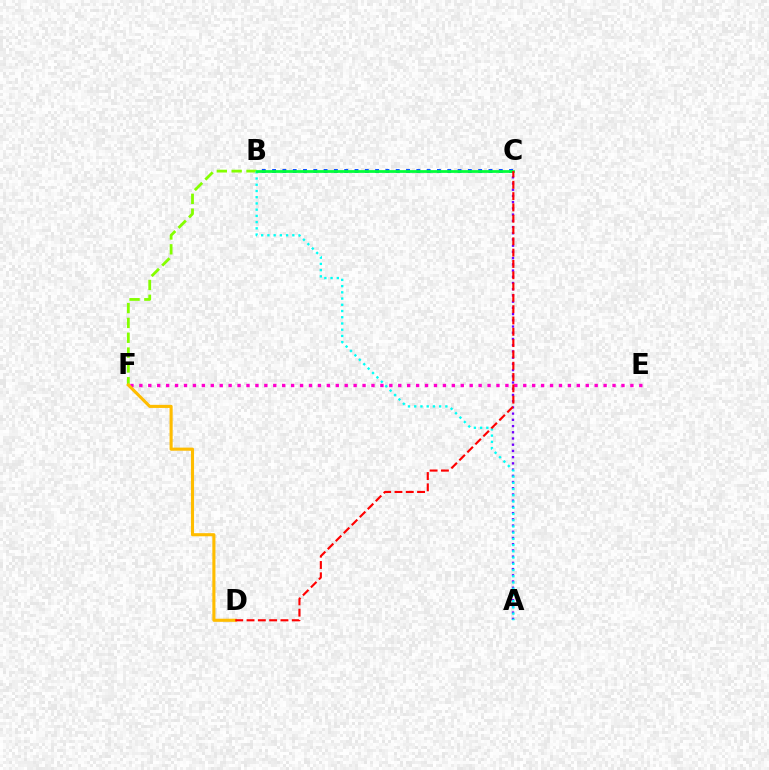{('A', 'C'): [{'color': '#7200ff', 'line_style': 'dotted', 'thickness': 1.69}], ('E', 'F'): [{'color': '#ff00cf', 'line_style': 'dotted', 'thickness': 2.43}], ('B', 'C'): [{'color': '#004bff', 'line_style': 'dotted', 'thickness': 2.8}, {'color': '#00ff39', 'line_style': 'solid', 'thickness': 1.99}], ('B', 'F'): [{'color': '#84ff00', 'line_style': 'dashed', 'thickness': 2.02}], ('A', 'B'): [{'color': '#00fff6', 'line_style': 'dotted', 'thickness': 1.69}], ('D', 'F'): [{'color': '#ffbd00', 'line_style': 'solid', 'thickness': 2.23}], ('C', 'D'): [{'color': '#ff0000', 'line_style': 'dashed', 'thickness': 1.54}]}